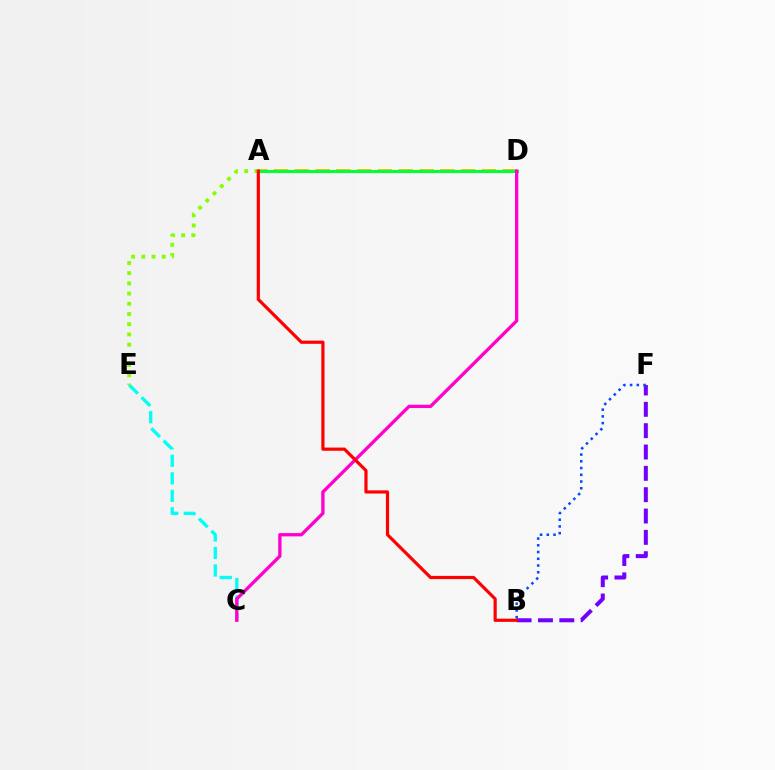{('C', 'E'): [{'color': '#00fff6', 'line_style': 'dashed', 'thickness': 2.38}], ('B', 'F'): [{'color': '#7200ff', 'line_style': 'dashed', 'thickness': 2.9}, {'color': '#004bff', 'line_style': 'dotted', 'thickness': 1.83}], ('A', 'D'): [{'color': '#ffbd00', 'line_style': 'dashed', 'thickness': 2.83}, {'color': '#00ff39', 'line_style': 'solid', 'thickness': 2.25}], ('A', 'E'): [{'color': '#84ff00', 'line_style': 'dotted', 'thickness': 2.77}], ('C', 'D'): [{'color': '#ff00cf', 'line_style': 'solid', 'thickness': 2.38}], ('A', 'B'): [{'color': '#ff0000', 'line_style': 'solid', 'thickness': 2.3}]}